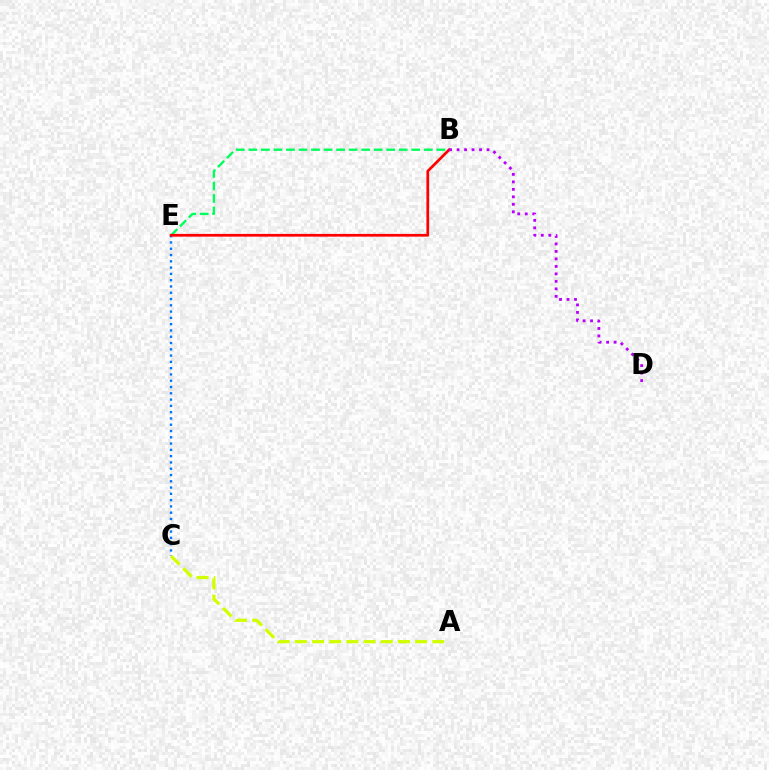{('C', 'E'): [{'color': '#0074ff', 'line_style': 'dotted', 'thickness': 1.71}], ('B', 'E'): [{'color': '#00ff5c', 'line_style': 'dashed', 'thickness': 1.7}, {'color': '#ff0000', 'line_style': 'solid', 'thickness': 1.97}], ('B', 'D'): [{'color': '#b900ff', 'line_style': 'dotted', 'thickness': 2.03}], ('A', 'C'): [{'color': '#d1ff00', 'line_style': 'dashed', 'thickness': 2.33}]}